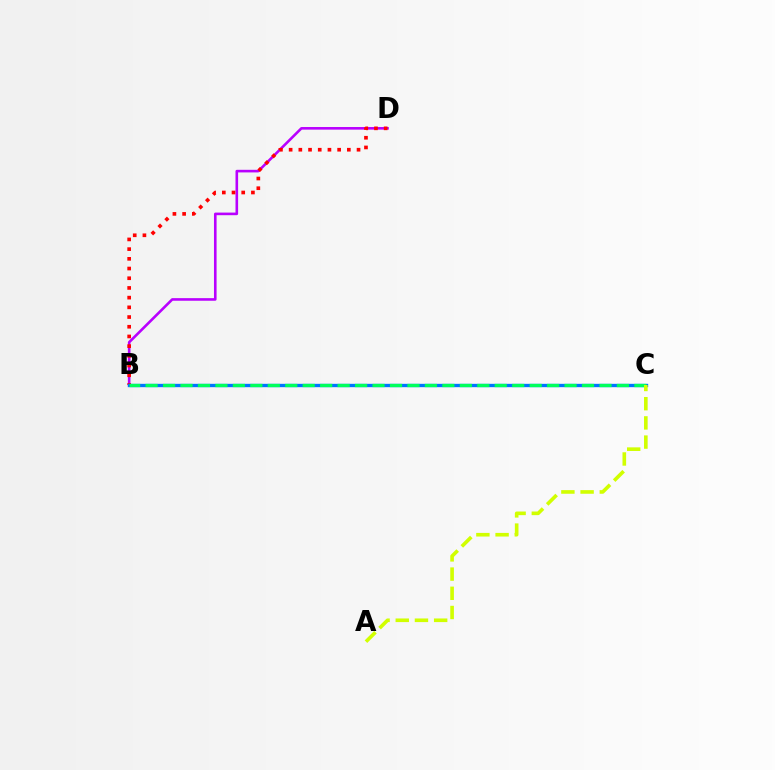{('B', 'D'): [{'color': '#b900ff', 'line_style': 'solid', 'thickness': 1.88}, {'color': '#ff0000', 'line_style': 'dotted', 'thickness': 2.64}], ('B', 'C'): [{'color': '#0074ff', 'line_style': 'solid', 'thickness': 2.41}, {'color': '#00ff5c', 'line_style': 'dashed', 'thickness': 2.37}], ('A', 'C'): [{'color': '#d1ff00', 'line_style': 'dashed', 'thickness': 2.61}]}